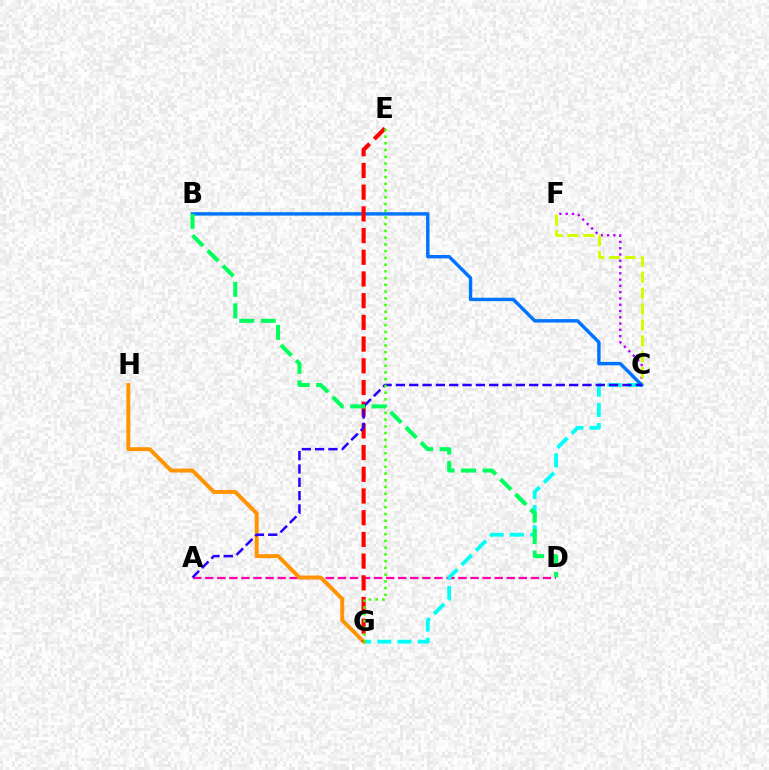{('A', 'D'): [{'color': '#ff00ac', 'line_style': 'dashed', 'thickness': 1.64}], ('C', 'F'): [{'color': '#b900ff', 'line_style': 'dotted', 'thickness': 1.71}, {'color': '#d1ff00', 'line_style': 'dashed', 'thickness': 2.16}], ('C', 'G'): [{'color': '#00fff6', 'line_style': 'dashed', 'thickness': 2.74}], ('G', 'H'): [{'color': '#ff9400', 'line_style': 'solid', 'thickness': 2.83}], ('B', 'C'): [{'color': '#0074ff', 'line_style': 'solid', 'thickness': 2.46}], ('E', 'G'): [{'color': '#ff0000', 'line_style': 'dashed', 'thickness': 2.95}, {'color': '#3dff00', 'line_style': 'dotted', 'thickness': 1.83}], ('A', 'C'): [{'color': '#2500ff', 'line_style': 'dashed', 'thickness': 1.81}], ('B', 'D'): [{'color': '#00ff5c', 'line_style': 'dashed', 'thickness': 2.91}]}